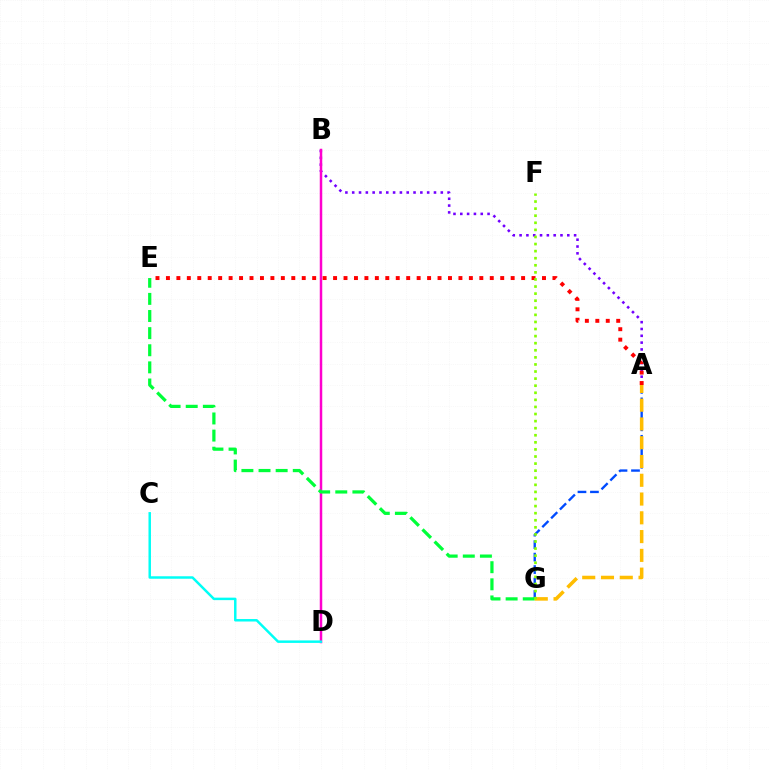{('A', 'B'): [{'color': '#7200ff', 'line_style': 'dotted', 'thickness': 1.85}], ('B', 'D'): [{'color': '#ff00cf', 'line_style': 'solid', 'thickness': 1.8}], ('A', 'G'): [{'color': '#004bff', 'line_style': 'dashed', 'thickness': 1.7}, {'color': '#ffbd00', 'line_style': 'dashed', 'thickness': 2.55}], ('E', 'G'): [{'color': '#00ff39', 'line_style': 'dashed', 'thickness': 2.33}], ('A', 'E'): [{'color': '#ff0000', 'line_style': 'dotted', 'thickness': 2.84}], ('C', 'D'): [{'color': '#00fff6', 'line_style': 'solid', 'thickness': 1.78}], ('F', 'G'): [{'color': '#84ff00', 'line_style': 'dotted', 'thickness': 1.92}]}